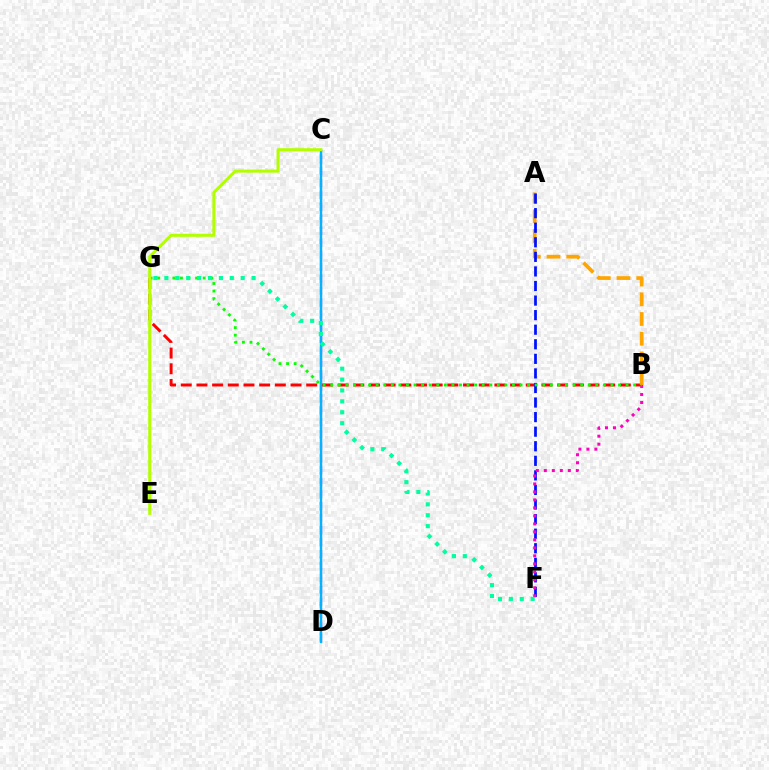{('C', 'D'): [{'color': '#9b00ff', 'line_style': 'dashed', 'thickness': 1.63}, {'color': '#00b5ff', 'line_style': 'solid', 'thickness': 1.75}], ('B', 'G'): [{'color': '#ff0000', 'line_style': 'dashed', 'thickness': 2.13}, {'color': '#08ff00', 'line_style': 'dotted', 'thickness': 2.06}], ('A', 'B'): [{'color': '#ffa500', 'line_style': 'dashed', 'thickness': 2.68}], ('A', 'F'): [{'color': '#0010ff', 'line_style': 'dashed', 'thickness': 1.98}], ('B', 'F'): [{'color': '#ff00bd', 'line_style': 'dotted', 'thickness': 2.17}], ('C', 'E'): [{'color': '#b3ff00', 'line_style': 'solid', 'thickness': 2.19}], ('F', 'G'): [{'color': '#00ff9d', 'line_style': 'dotted', 'thickness': 2.96}]}